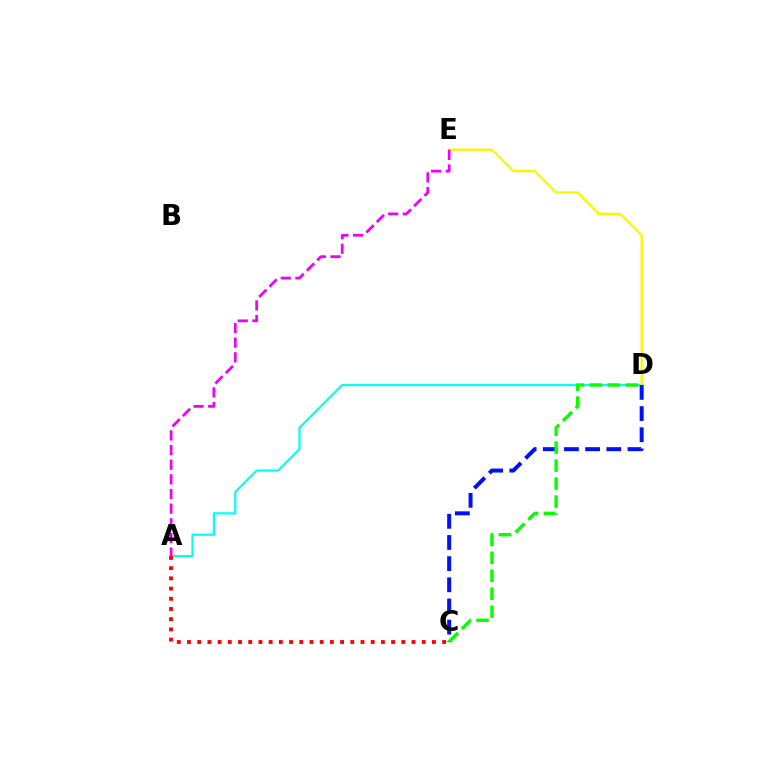{('A', 'D'): [{'color': '#00fff6', 'line_style': 'solid', 'thickness': 1.6}], ('A', 'C'): [{'color': '#ff0000', 'line_style': 'dotted', 'thickness': 2.77}], ('D', 'E'): [{'color': '#fcf500', 'line_style': 'solid', 'thickness': 1.65}], ('C', 'D'): [{'color': '#0010ff', 'line_style': 'dashed', 'thickness': 2.88}, {'color': '#08ff00', 'line_style': 'dashed', 'thickness': 2.44}], ('A', 'E'): [{'color': '#ee00ff', 'line_style': 'dashed', 'thickness': 1.99}]}